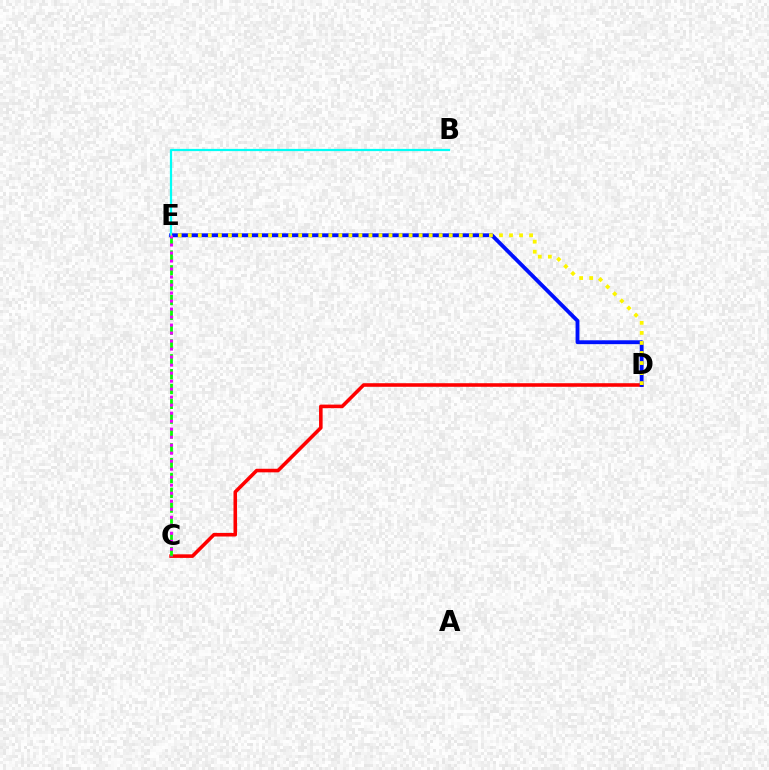{('C', 'D'): [{'color': '#ff0000', 'line_style': 'solid', 'thickness': 2.57}], ('D', 'E'): [{'color': '#0010ff', 'line_style': 'solid', 'thickness': 2.78}, {'color': '#fcf500', 'line_style': 'dotted', 'thickness': 2.73}], ('C', 'E'): [{'color': '#08ff00', 'line_style': 'dashed', 'thickness': 2.01}, {'color': '#ee00ff', 'line_style': 'dotted', 'thickness': 2.18}], ('B', 'E'): [{'color': '#00fff6', 'line_style': 'solid', 'thickness': 1.6}]}